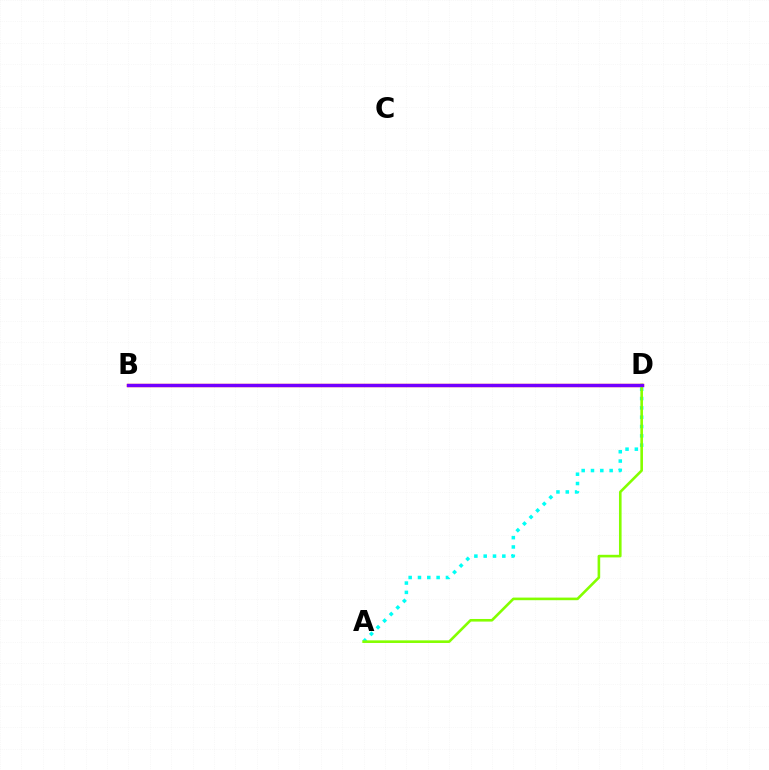{('B', 'D'): [{'color': '#ff0000', 'line_style': 'solid', 'thickness': 2.41}, {'color': '#7200ff', 'line_style': 'solid', 'thickness': 2.34}], ('A', 'D'): [{'color': '#00fff6', 'line_style': 'dotted', 'thickness': 2.53}, {'color': '#84ff00', 'line_style': 'solid', 'thickness': 1.88}]}